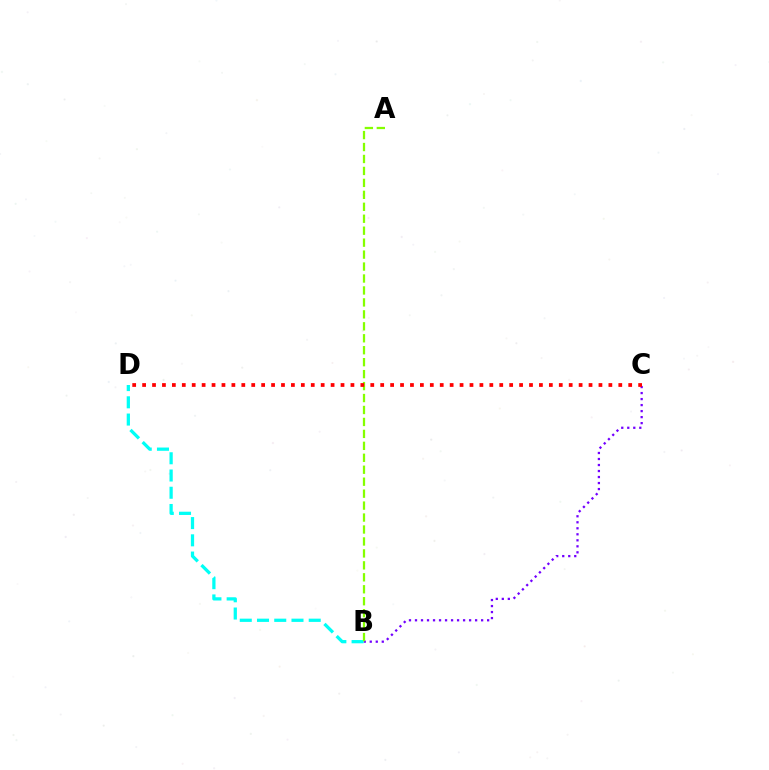{('B', 'C'): [{'color': '#7200ff', 'line_style': 'dotted', 'thickness': 1.63}], ('B', 'D'): [{'color': '#00fff6', 'line_style': 'dashed', 'thickness': 2.34}], ('A', 'B'): [{'color': '#84ff00', 'line_style': 'dashed', 'thickness': 1.62}], ('C', 'D'): [{'color': '#ff0000', 'line_style': 'dotted', 'thickness': 2.7}]}